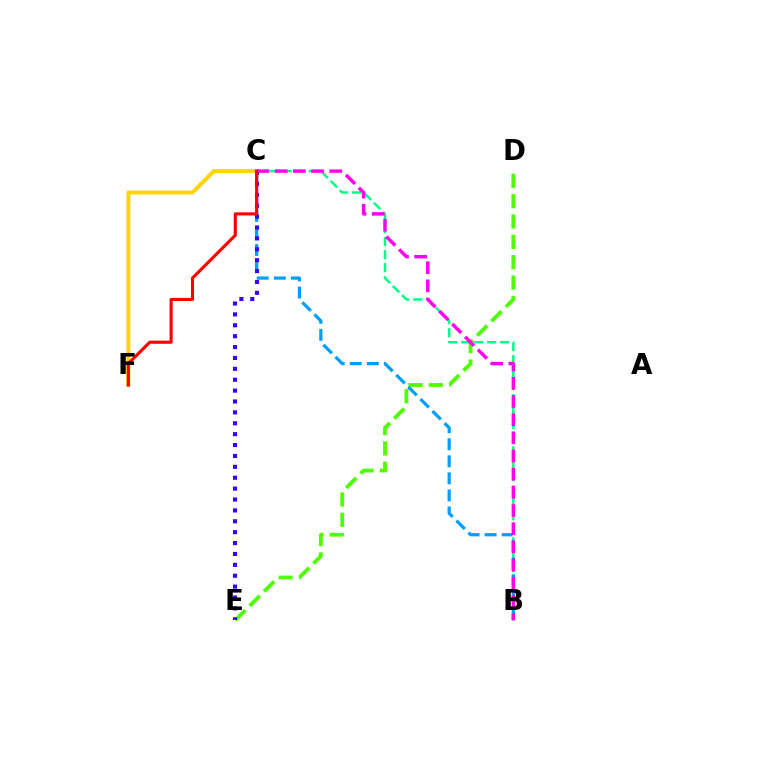{('C', 'F'): [{'color': '#ffd500', 'line_style': 'solid', 'thickness': 2.86}, {'color': '#ff0000', 'line_style': 'solid', 'thickness': 2.24}], ('D', 'E'): [{'color': '#4fff00', 'line_style': 'dashed', 'thickness': 2.76}], ('B', 'C'): [{'color': '#00ff86', 'line_style': 'dashed', 'thickness': 1.77}, {'color': '#009eff', 'line_style': 'dashed', 'thickness': 2.32}, {'color': '#ff00ed', 'line_style': 'dashed', 'thickness': 2.47}], ('C', 'E'): [{'color': '#3700ff', 'line_style': 'dotted', 'thickness': 2.96}]}